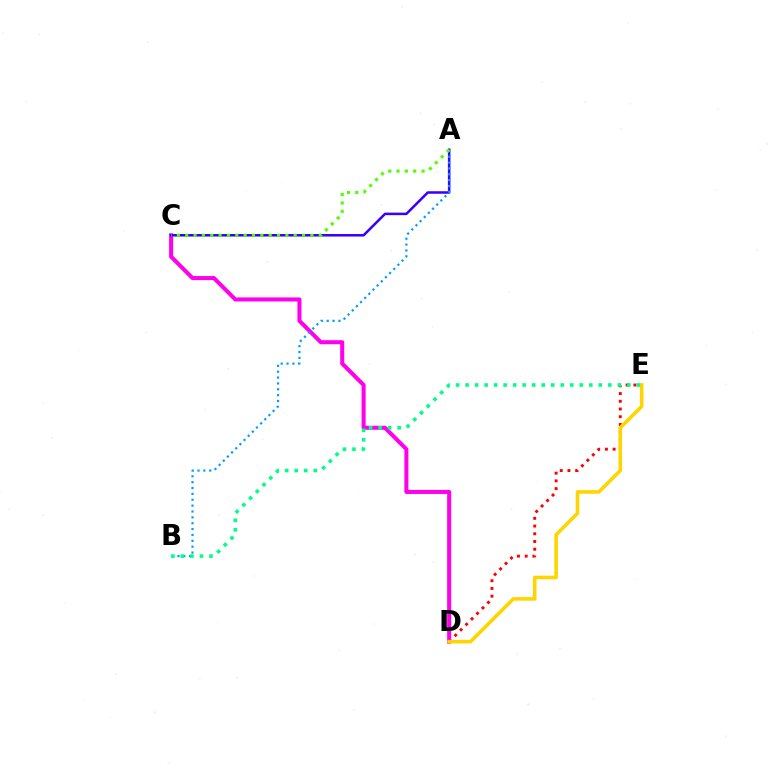{('D', 'E'): [{'color': '#ff0000', 'line_style': 'dotted', 'thickness': 2.1}, {'color': '#ffd500', 'line_style': 'solid', 'thickness': 2.58}], ('C', 'D'): [{'color': '#ff00ed', 'line_style': 'solid', 'thickness': 2.91}], ('A', 'C'): [{'color': '#3700ff', 'line_style': 'solid', 'thickness': 1.82}, {'color': '#4fff00', 'line_style': 'dotted', 'thickness': 2.27}], ('A', 'B'): [{'color': '#009eff', 'line_style': 'dotted', 'thickness': 1.59}], ('B', 'E'): [{'color': '#00ff86', 'line_style': 'dotted', 'thickness': 2.59}]}